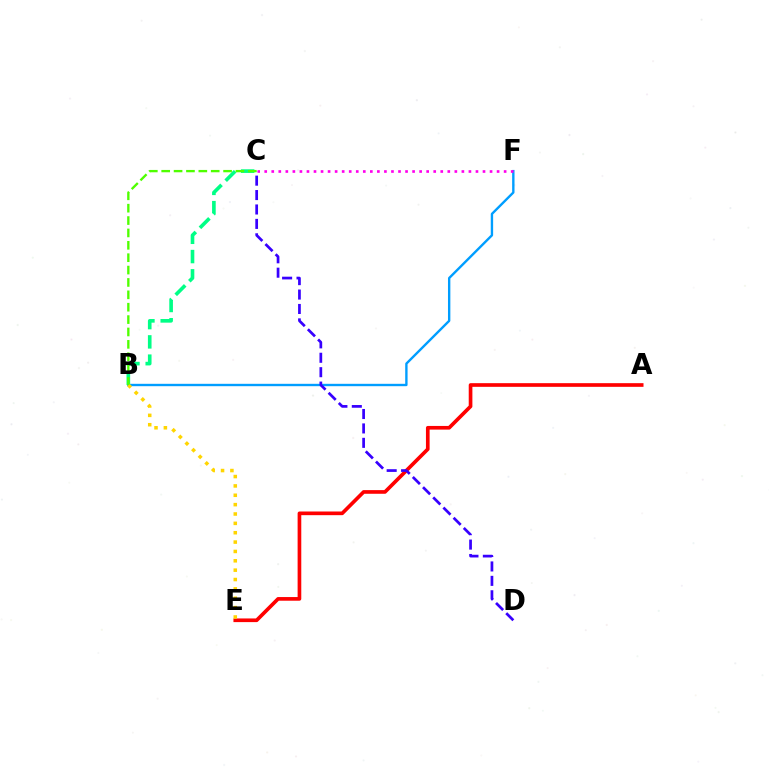{('B', 'F'): [{'color': '#009eff', 'line_style': 'solid', 'thickness': 1.71}], ('A', 'E'): [{'color': '#ff0000', 'line_style': 'solid', 'thickness': 2.64}], ('B', 'C'): [{'color': '#00ff86', 'line_style': 'dashed', 'thickness': 2.62}, {'color': '#4fff00', 'line_style': 'dashed', 'thickness': 1.68}], ('C', 'D'): [{'color': '#3700ff', 'line_style': 'dashed', 'thickness': 1.96}], ('B', 'E'): [{'color': '#ffd500', 'line_style': 'dotted', 'thickness': 2.54}], ('C', 'F'): [{'color': '#ff00ed', 'line_style': 'dotted', 'thickness': 1.91}]}